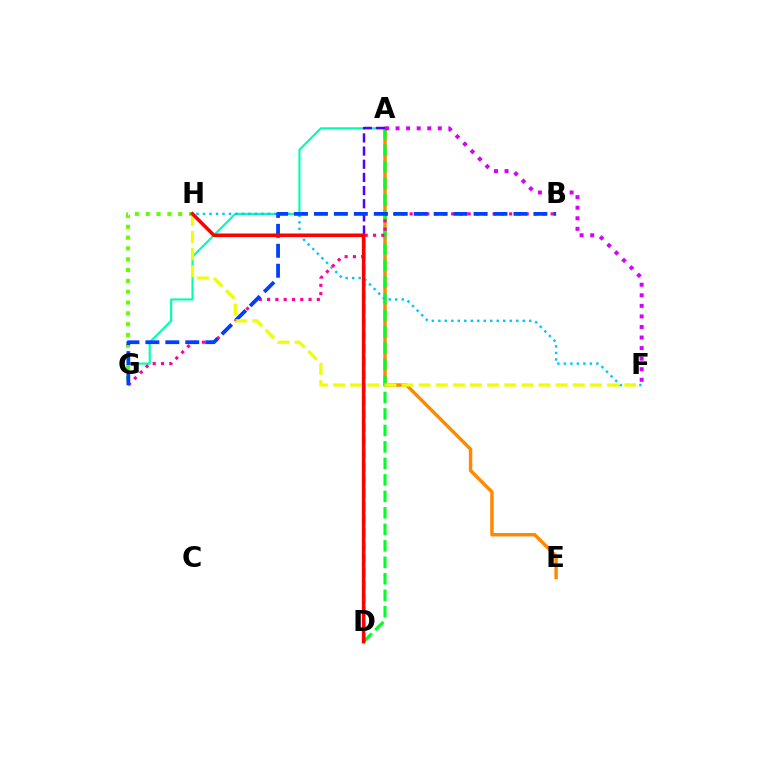{('A', 'E'): [{'color': '#ff8800', 'line_style': 'solid', 'thickness': 2.46}], ('A', 'G'): [{'color': '#00ffaf', 'line_style': 'solid', 'thickness': 1.54}], ('G', 'H'): [{'color': '#66ff00', 'line_style': 'dotted', 'thickness': 2.94}], ('A', 'D'): [{'color': '#00ff27', 'line_style': 'dashed', 'thickness': 2.24}, {'color': '#4f00ff', 'line_style': 'dashed', 'thickness': 1.79}], ('F', 'H'): [{'color': '#00c7ff', 'line_style': 'dotted', 'thickness': 1.76}, {'color': '#eeff00', 'line_style': 'dashed', 'thickness': 2.33}], ('A', 'F'): [{'color': '#d600ff', 'line_style': 'dotted', 'thickness': 2.87}], ('B', 'G'): [{'color': '#ff00a0', 'line_style': 'dotted', 'thickness': 2.25}, {'color': '#003fff', 'line_style': 'dashed', 'thickness': 2.71}], ('D', 'H'): [{'color': '#ff0000', 'line_style': 'solid', 'thickness': 2.56}]}